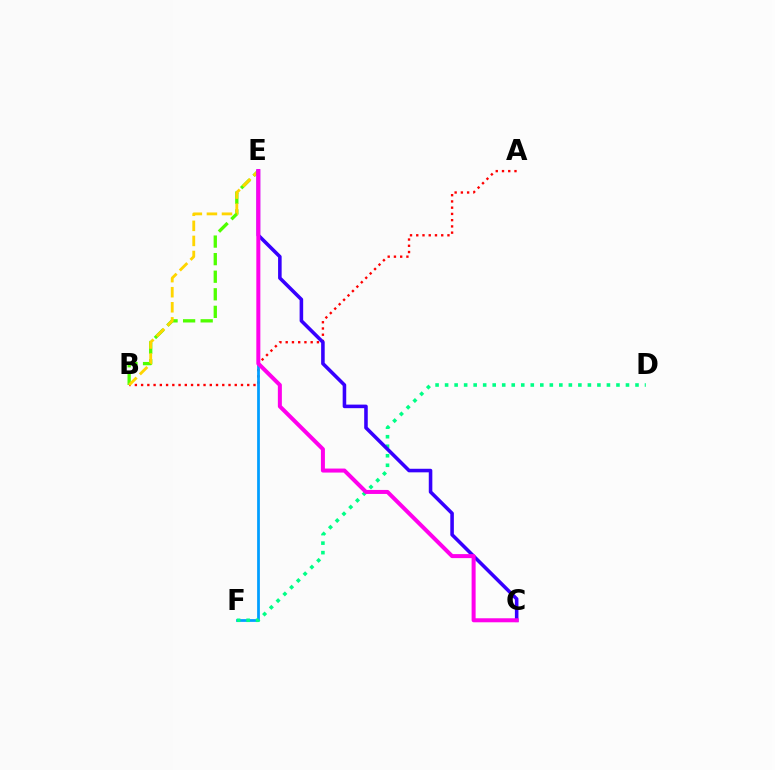{('A', 'B'): [{'color': '#ff0000', 'line_style': 'dotted', 'thickness': 1.7}], ('E', 'F'): [{'color': '#009eff', 'line_style': 'solid', 'thickness': 1.99}], ('B', 'E'): [{'color': '#4fff00', 'line_style': 'dashed', 'thickness': 2.39}, {'color': '#ffd500', 'line_style': 'dashed', 'thickness': 2.05}], ('D', 'F'): [{'color': '#00ff86', 'line_style': 'dotted', 'thickness': 2.59}], ('C', 'E'): [{'color': '#3700ff', 'line_style': 'solid', 'thickness': 2.56}, {'color': '#ff00ed', 'line_style': 'solid', 'thickness': 2.89}]}